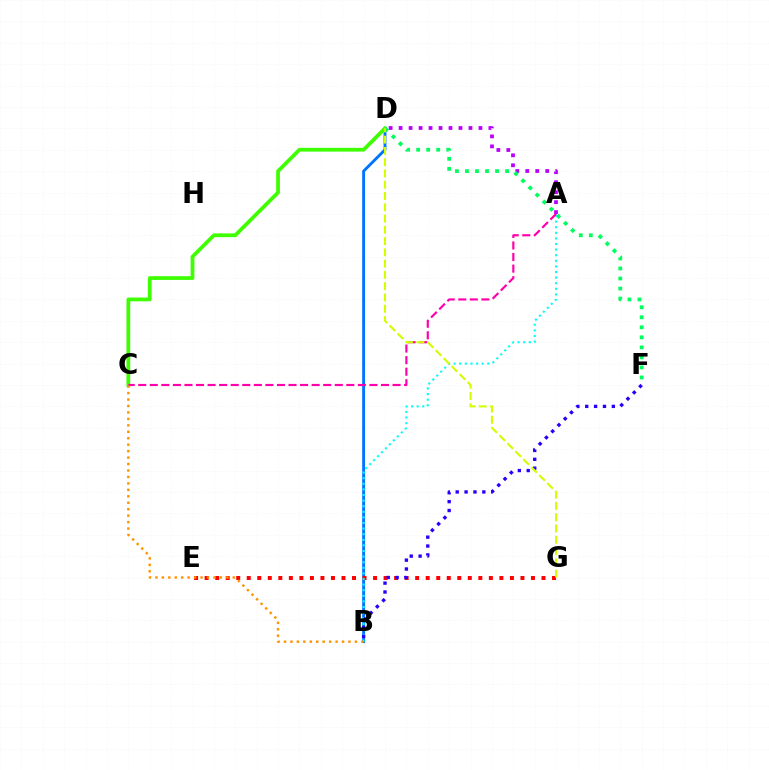{('B', 'D'): [{'color': '#0074ff', 'line_style': 'solid', 'thickness': 2.07}], ('C', 'D'): [{'color': '#3dff00', 'line_style': 'solid', 'thickness': 2.7}], ('E', 'G'): [{'color': '#ff0000', 'line_style': 'dotted', 'thickness': 2.86}], ('A', 'D'): [{'color': '#b900ff', 'line_style': 'dotted', 'thickness': 2.71}], ('D', 'F'): [{'color': '#00ff5c', 'line_style': 'dotted', 'thickness': 2.72}], ('A', 'B'): [{'color': '#00fff6', 'line_style': 'dotted', 'thickness': 1.52}], ('A', 'C'): [{'color': '#ff00ac', 'line_style': 'dashed', 'thickness': 1.57}], ('B', 'F'): [{'color': '#2500ff', 'line_style': 'dotted', 'thickness': 2.41}], ('B', 'C'): [{'color': '#ff9400', 'line_style': 'dotted', 'thickness': 1.75}], ('D', 'G'): [{'color': '#d1ff00', 'line_style': 'dashed', 'thickness': 1.53}]}